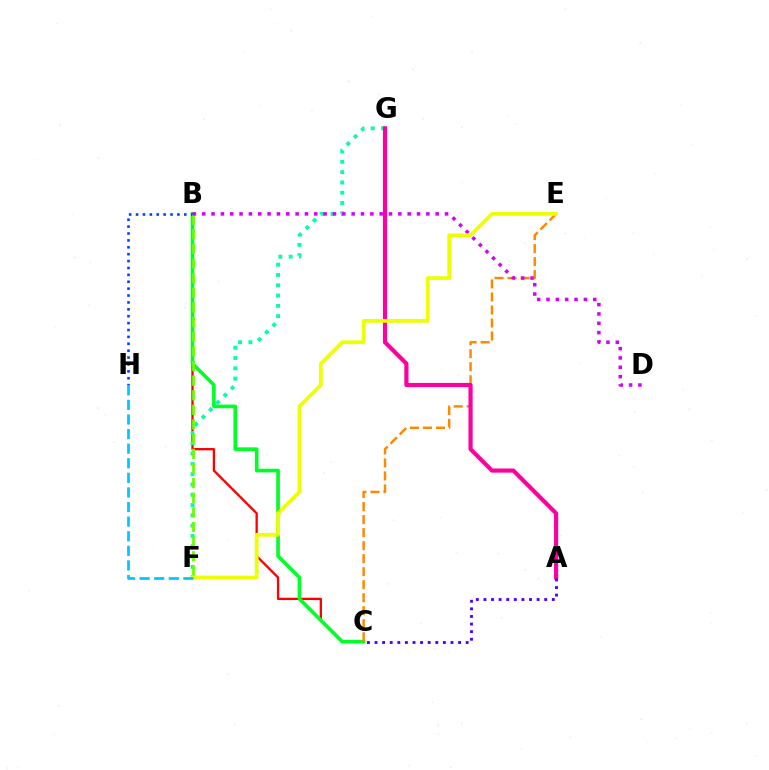{('B', 'C'): [{'color': '#ff0000', 'line_style': 'solid', 'thickness': 1.67}, {'color': '#00ff27', 'line_style': 'solid', 'thickness': 2.61}], ('F', 'G'): [{'color': '#00ffaf', 'line_style': 'dotted', 'thickness': 2.8}], ('B', 'H'): [{'color': '#003fff', 'line_style': 'dotted', 'thickness': 1.87}], ('C', 'E'): [{'color': '#ff8800', 'line_style': 'dashed', 'thickness': 1.77}], ('B', 'F'): [{'color': '#66ff00', 'line_style': 'dashed', 'thickness': 1.99}], ('A', 'G'): [{'color': '#ff00a0', 'line_style': 'solid', 'thickness': 3.0}], ('A', 'C'): [{'color': '#4f00ff', 'line_style': 'dotted', 'thickness': 2.06}], ('B', 'D'): [{'color': '#d600ff', 'line_style': 'dotted', 'thickness': 2.54}], ('E', 'F'): [{'color': '#eeff00', 'line_style': 'solid', 'thickness': 2.7}], ('F', 'H'): [{'color': '#00c7ff', 'line_style': 'dashed', 'thickness': 1.98}]}